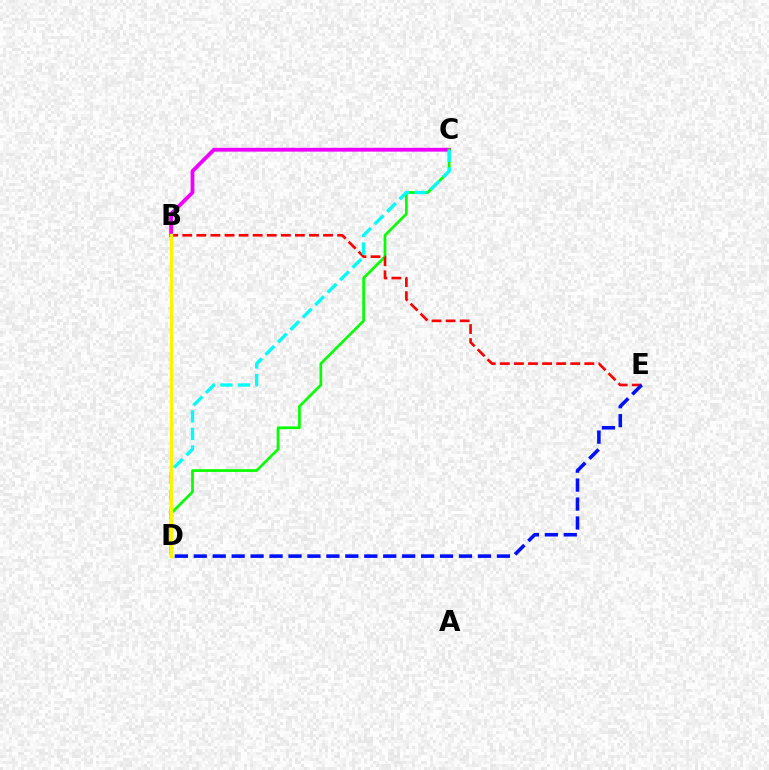{('B', 'C'): [{'color': '#ee00ff', 'line_style': 'solid', 'thickness': 2.75}], ('C', 'D'): [{'color': '#08ff00', 'line_style': 'solid', 'thickness': 1.95}, {'color': '#00fff6', 'line_style': 'dashed', 'thickness': 2.39}], ('B', 'E'): [{'color': '#ff0000', 'line_style': 'dashed', 'thickness': 1.91}], ('D', 'E'): [{'color': '#0010ff', 'line_style': 'dashed', 'thickness': 2.57}], ('B', 'D'): [{'color': '#fcf500', 'line_style': 'solid', 'thickness': 2.39}]}